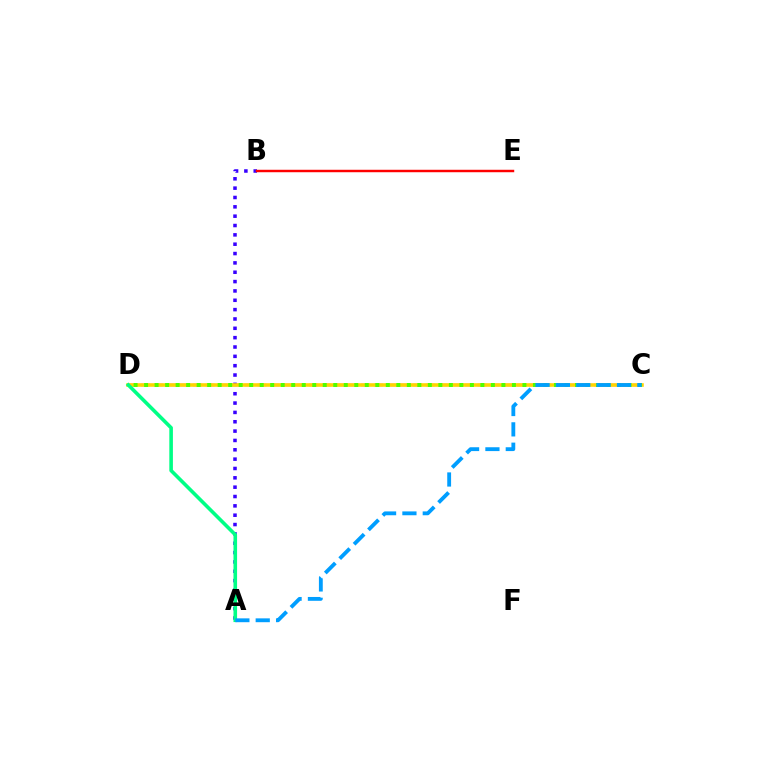{('C', 'D'): [{'color': '#ff00ed', 'line_style': 'dashed', 'thickness': 1.76}, {'color': '#ffd500', 'line_style': 'solid', 'thickness': 2.59}, {'color': '#4fff00', 'line_style': 'dotted', 'thickness': 2.86}], ('A', 'B'): [{'color': '#3700ff', 'line_style': 'dotted', 'thickness': 2.54}], ('B', 'E'): [{'color': '#ff0000', 'line_style': 'solid', 'thickness': 1.77}], ('A', 'D'): [{'color': '#00ff86', 'line_style': 'solid', 'thickness': 2.59}], ('A', 'C'): [{'color': '#009eff', 'line_style': 'dashed', 'thickness': 2.76}]}